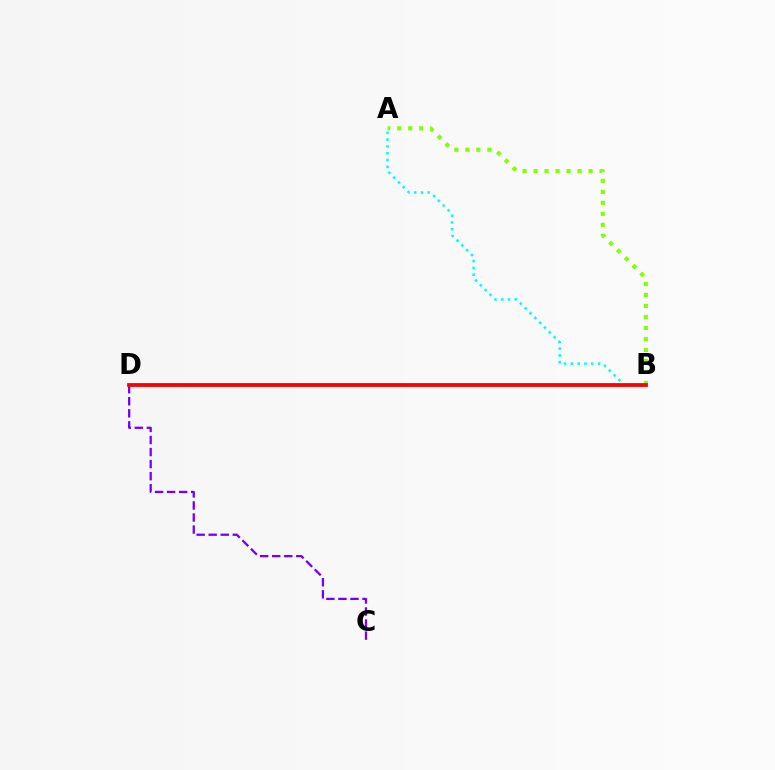{('C', 'D'): [{'color': '#7200ff', 'line_style': 'dashed', 'thickness': 1.64}], ('A', 'B'): [{'color': '#84ff00', 'line_style': 'dotted', 'thickness': 2.99}, {'color': '#00fff6', 'line_style': 'dotted', 'thickness': 1.85}], ('B', 'D'): [{'color': '#ff0000', 'line_style': 'solid', 'thickness': 2.73}]}